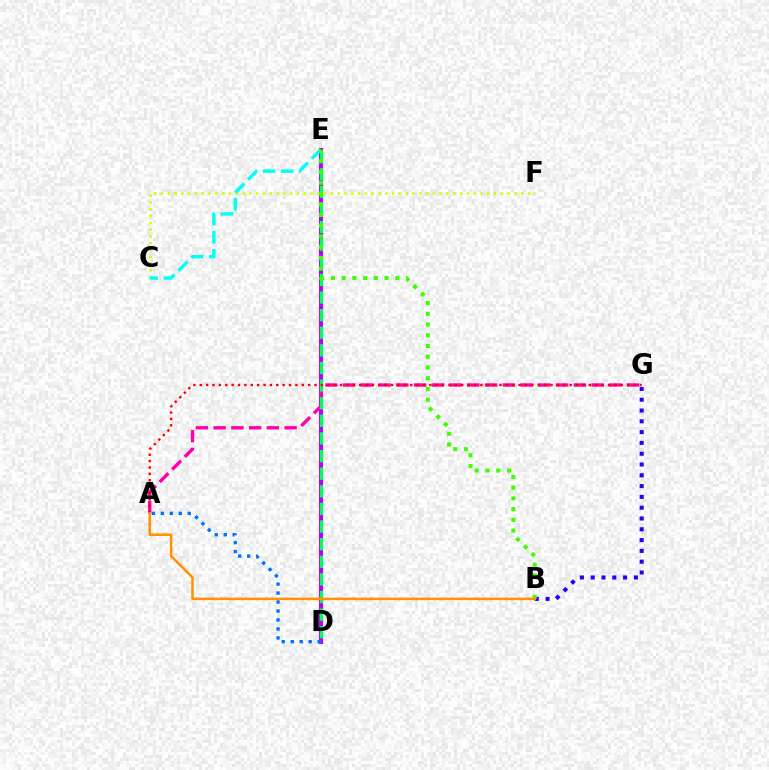{('D', 'E'): [{'color': '#b900ff', 'line_style': 'solid', 'thickness': 2.96}, {'color': '#00ff5c', 'line_style': 'dashed', 'thickness': 2.39}], ('A', 'G'): [{'color': '#ff00ac', 'line_style': 'dashed', 'thickness': 2.41}, {'color': '#ff0000', 'line_style': 'dotted', 'thickness': 1.73}], ('C', 'F'): [{'color': '#d1ff00', 'line_style': 'dotted', 'thickness': 1.85}], ('C', 'E'): [{'color': '#00fff6', 'line_style': 'dashed', 'thickness': 2.46}], ('B', 'G'): [{'color': '#2500ff', 'line_style': 'dotted', 'thickness': 2.93}], ('B', 'E'): [{'color': '#3dff00', 'line_style': 'dotted', 'thickness': 2.92}], ('A', 'B'): [{'color': '#ff9400', 'line_style': 'solid', 'thickness': 1.84}], ('A', 'D'): [{'color': '#0074ff', 'line_style': 'dotted', 'thickness': 2.44}]}